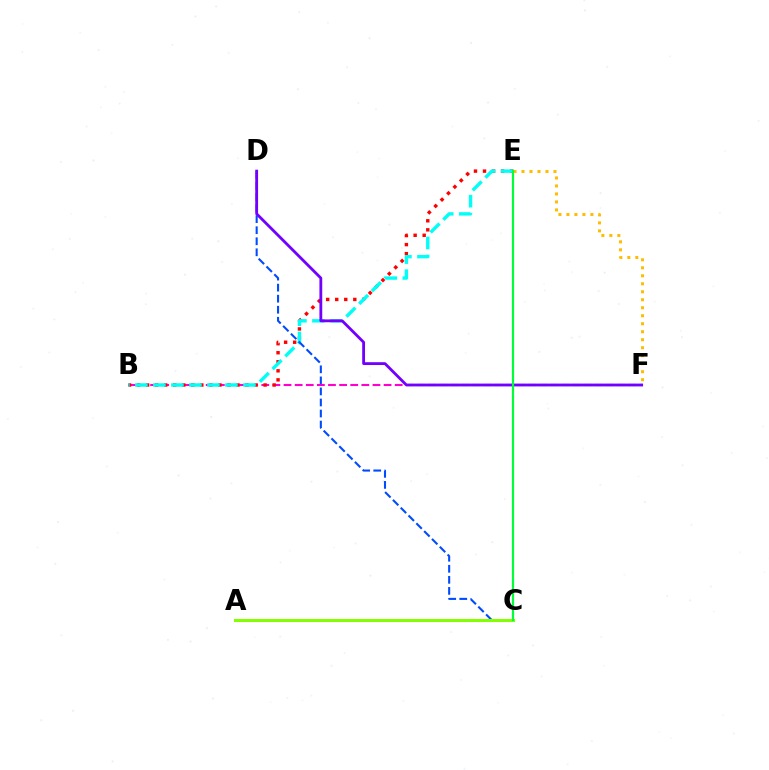{('E', 'F'): [{'color': '#ffbd00', 'line_style': 'dotted', 'thickness': 2.17}], ('B', 'F'): [{'color': '#ff00cf', 'line_style': 'dashed', 'thickness': 1.51}], ('B', 'E'): [{'color': '#ff0000', 'line_style': 'dotted', 'thickness': 2.46}, {'color': '#00fff6', 'line_style': 'dashed', 'thickness': 2.45}], ('C', 'D'): [{'color': '#004bff', 'line_style': 'dashed', 'thickness': 1.5}], ('A', 'C'): [{'color': '#84ff00', 'line_style': 'solid', 'thickness': 2.19}], ('D', 'F'): [{'color': '#7200ff', 'line_style': 'solid', 'thickness': 2.02}], ('C', 'E'): [{'color': '#00ff39', 'line_style': 'solid', 'thickness': 1.59}]}